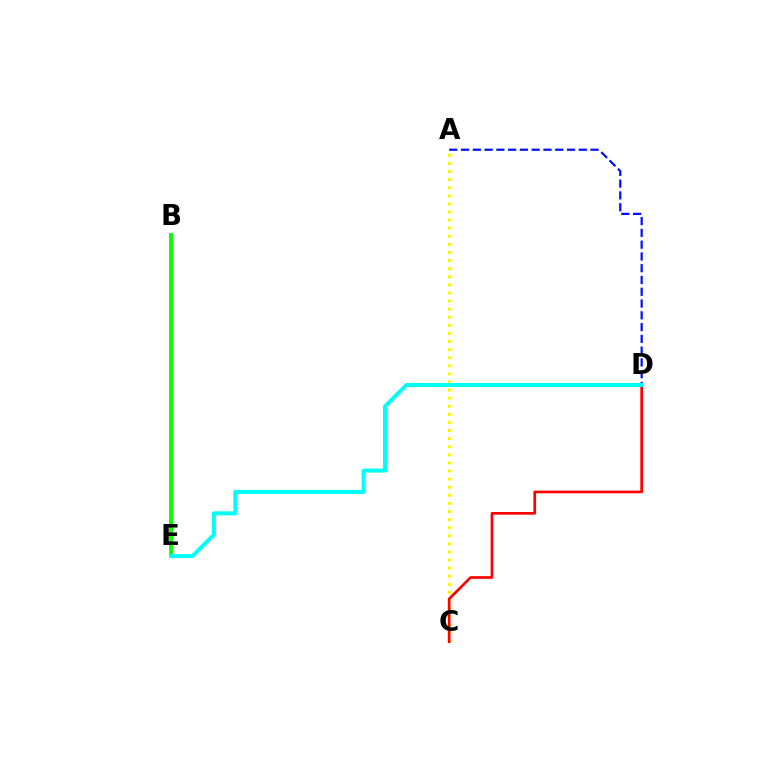{('B', 'E'): [{'color': '#ee00ff', 'line_style': 'solid', 'thickness': 2.05}, {'color': '#08ff00', 'line_style': 'solid', 'thickness': 2.81}], ('A', 'D'): [{'color': '#0010ff', 'line_style': 'dashed', 'thickness': 1.6}], ('A', 'C'): [{'color': '#fcf500', 'line_style': 'dotted', 'thickness': 2.2}], ('C', 'D'): [{'color': '#ff0000', 'line_style': 'solid', 'thickness': 1.93}], ('D', 'E'): [{'color': '#00fff6', 'line_style': 'solid', 'thickness': 2.89}]}